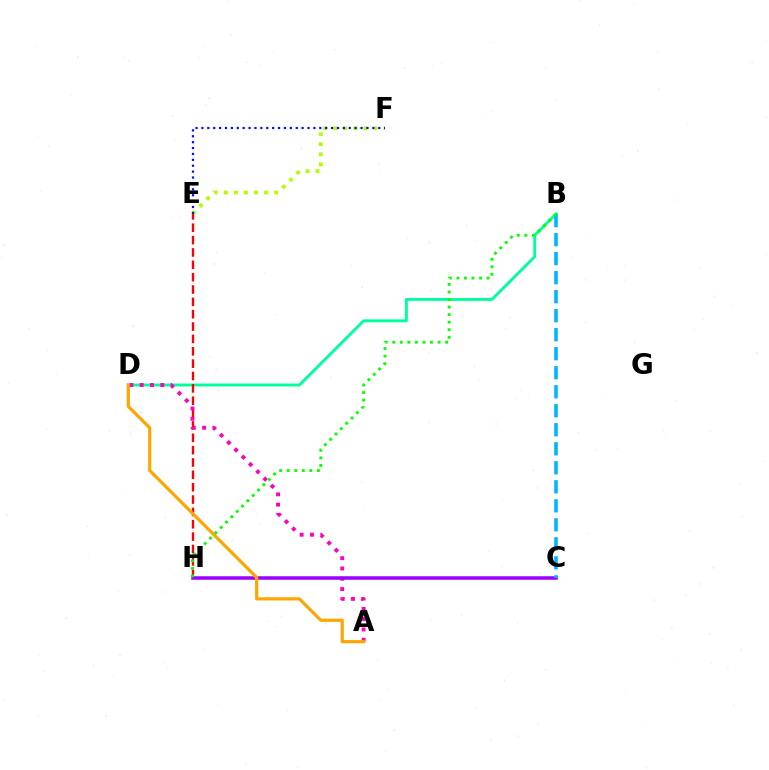{('B', 'D'): [{'color': '#00ff9d', 'line_style': 'solid', 'thickness': 2.09}], ('E', 'F'): [{'color': '#b3ff00', 'line_style': 'dotted', 'thickness': 2.73}, {'color': '#0010ff', 'line_style': 'dotted', 'thickness': 1.6}], ('E', 'H'): [{'color': '#ff0000', 'line_style': 'dashed', 'thickness': 1.68}], ('A', 'D'): [{'color': '#ff00bd', 'line_style': 'dotted', 'thickness': 2.8}, {'color': '#ffa500', 'line_style': 'solid', 'thickness': 2.28}], ('C', 'H'): [{'color': '#9b00ff', 'line_style': 'solid', 'thickness': 2.53}], ('B', 'C'): [{'color': '#00b5ff', 'line_style': 'dashed', 'thickness': 2.58}], ('B', 'H'): [{'color': '#08ff00', 'line_style': 'dotted', 'thickness': 2.05}]}